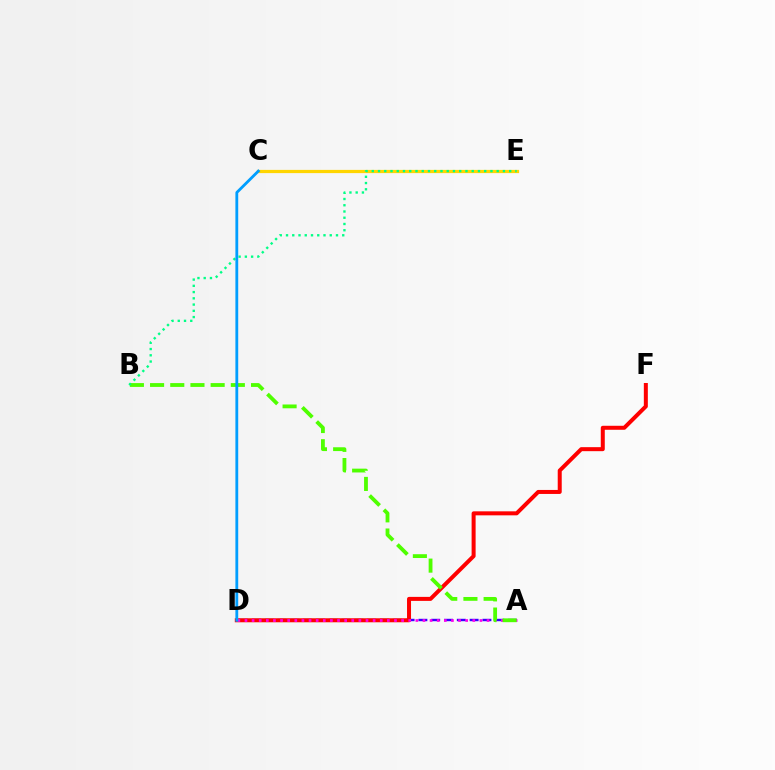{('C', 'E'): [{'color': '#ffd500', 'line_style': 'solid', 'thickness': 2.32}], ('A', 'D'): [{'color': '#3700ff', 'line_style': 'dashed', 'thickness': 1.74}, {'color': '#ff00ed', 'line_style': 'dotted', 'thickness': 1.93}], ('D', 'F'): [{'color': '#ff0000', 'line_style': 'solid', 'thickness': 2.88}], ('A', 'B'): [{'color': '#4fff00', 'line_style': 'dashed', 'thickness': 2.74}], ('B', 'E'): [{'color': '#00ff86', 'line_style': 'dotted', 'thickness': 1.7}], ('C', 'D'): [{'color': '#009eff', 'line_style': 'solid', 'thickness': 2.03}]}